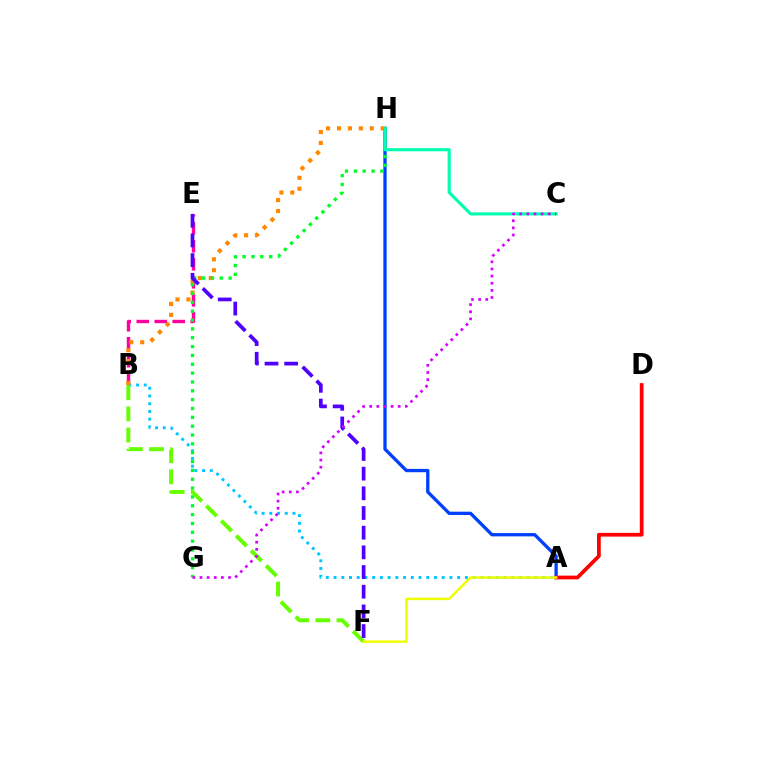{('B', 'E'): [{'color': '#ff00a0', 'line_style': 'dashed', 'thickness': 2.44}], ('A', 'B'): [{'color': '#00c7ff', 'line_style': 'dotted', 'thickness': 2.1}], ('A', 'H'): [{'color': '#003fff', 'line_style': 'solid', 'thickness': 2.38}], ('A', 'D'): [{'color': '#ff0000', 'line_style': 'solid', 'thickness': 2.7}], ('B', 'H'): [{'color': '#ff8800', 'line_style': 'dotted', 'thickness': 2.97}], ('G', 'H'): [{'color': '#00ff27', 'line_style': 'dotted', 'thickness': 2.4}], ('C', 'H'): [{'color': '#00ffaf', 'line_style': 'solid', 'thickness': 2.25}], ('B', 'F'): [{'color': '#66ff00', 'line_style': 'dashed', 'thickness': 2.87}], ('E', 'F'): [{'color': '#4f00ff', 'line_style': 'dashed', 'thickness': 2.67}], ('A', 'F'): [{'color': '#eeff00', 'line_style': 'solid', 'thickness': 1.79}], ('C', 'G'): [{'color': '#d600ff', 'line_style': 'dotted', 'thickness': 1.94}]}